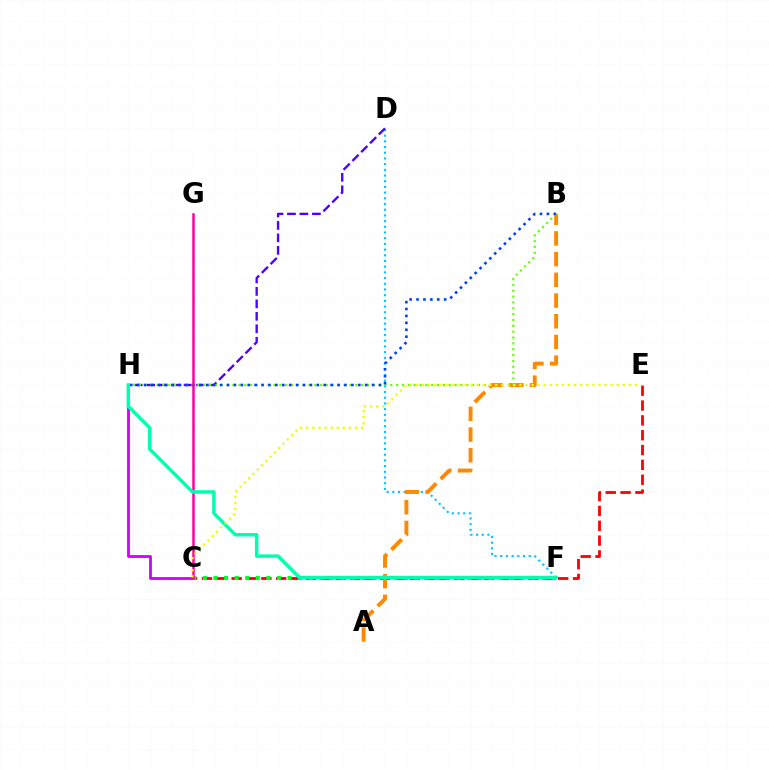{('C', 'H'): [{'color': '#d600ff', 'line_style': 'solid', 'thickness': 2.05}], ('D', 'F'): [{'color': '#00c7ff', 'line_style': 'dotted', 'thickness': 1.55}], ('D', 'H'): [{'color': '#4f00ff', 'line_style': 'dashed', 'thickness': 1.69}], ('A', 'B'): [{'color': '#ff8800', 'line_style': 'dashed', 'thickness': 2.81}], ('B', 'H'): [{'color': '#66ff00', 'line_style': 'dotted', 'thickness': 1.59}, {'color': '#003fff', 'line_style': 'dotted', 'thickness': 1.88}], ('C', 'E'): [{'color': '#ff0000', 'line_style': 'dashed', 'thickness': 2.02}, {'color': '#eeff00', 'line_style': 'dotted', 'thickness': 1.65}], ('C', 'F'): [{'color': '#00ff27', 'line_style': 'dotted', 'thickness': 2.87}], ('C', 'G'): [{'color': '#ff00a0', 'line_style': 'solid', 'thickness': 1.81}], ('F', 'H'): [{'color': '#00ffaf', 'line_style': 'solid', 'thickness': 2.48}]}